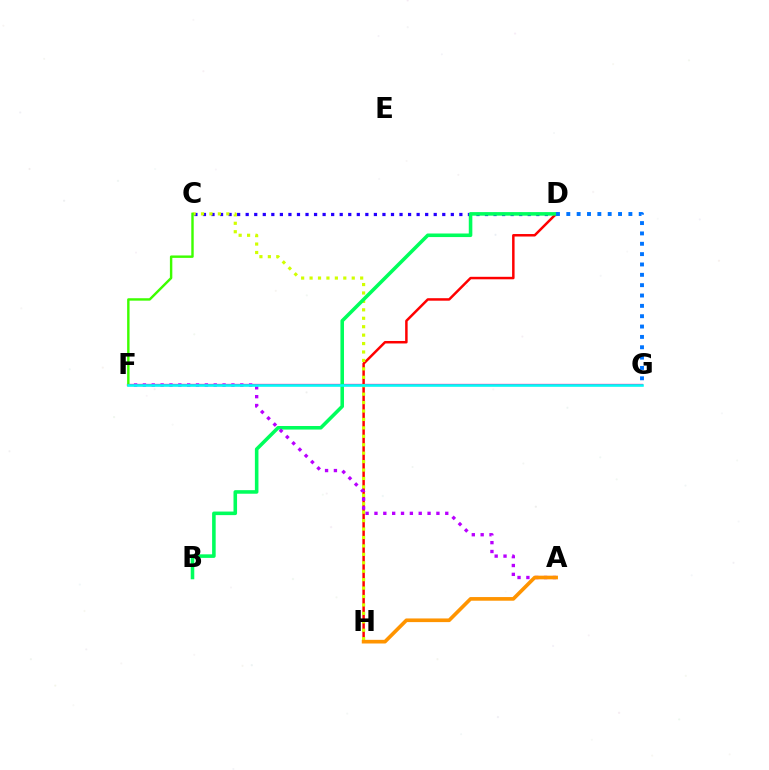{('F', 'G'): [{'color': '#ff00ac', 'line_style': 'solid', 'thickness': 1.65}, {'color': '#00fff6', 'line_style': 'solid', 'thickness': 1.84}], ('C', 'D'): [{'color': '#2500ff', 'line_style': 'dotted', 'thickness': 2.32}], ('D', 'H'): [{'color': '#ff0000', 'line_style': 'solid', 'thickness': 1.79}], ('C', 'H'): [{'color': '#d1ff00', 'line_style': 'dotted', 'thickness': 2.29}], ('B', 'D'): [{'color': '#00ff5c', 'line_style': 'solid', 'thickness': 2.57}], ('C', 'F'): [{'color': '#3dff00', 'line_style': 'solid', 'thickness': 1.75}], ('A', 'F'): [{'color': '#b900ff', 'line_style': 'dotted', 'thickness': 2.4}], ('A', 'H'): [{'color': '#ff9400', 'line_style': 'solid', 'thickness': 2.63}], ('D', 'G'): [{'color': '#0074ff', 'line_style': 'dotted', 'thickness': 2.81}]}